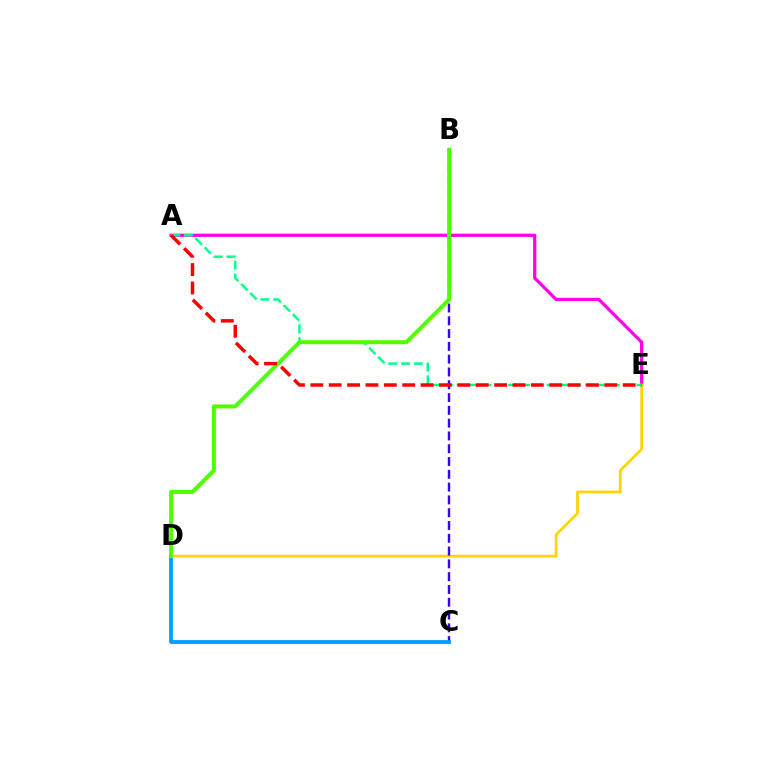{('A', 'E'): [{'color': '#ff00ed', 'line_style': 'solid', 'thickness': 2.33}, {'color': '#00ff86', 'line_style': 'dashed', 'thickness': 1.74}, {'color': '#ff0000', 'line_style': 'dashed', 'thickness': 2.5}], ('D', 'E'): [{'color': '#ffd500', 'line_style': 'solid', 'thickness': 1.98}], ('B', 'C'): [{'color': '#3700ff', 'line_style': 'dashed', 'thickness': 1.74}], ('C', 'D'): [{'color': '#009eff', 'line_style': 'solid', 'thickness': 2.75}], ('B', 'D'): [{'color': '#4fff00', 'line_style': 'solid', 'thickness': 2.88}]}